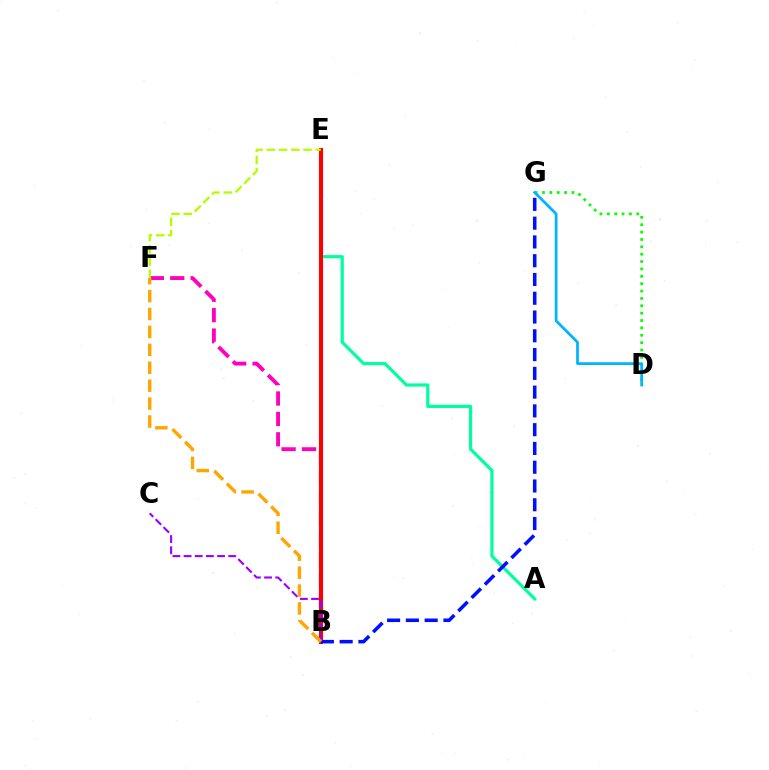{('B', 'F'): [{'color': '#ff00bd', 'line_style': 'dashed', 'thickness': 2.77}, {'color': '#ffa500', 'line_style': 'dashed', 'thickness': 2.43}], ('A', 'E'): [{'color': '#00ff9d', 'line_style': 'solid', 'thickness': 2.29}], ('B', 'E'): [{'color': '#ff0000', 'line_style': 'solid', 'thickness': 2.94}], ('D', 'G'): [{'color': '#08ff00', 'line_style': 'dotted', 'thickness': 2.0}, {'color': '#00b5ff', 'line_style': 'solid', 'thickness': 1.98}], ('B', 'G'): [{'color': '#0010ff', 'line_style': 'dashed', 'thickness': 2.55}], ('B', 'C'): [{'color': '#9b00ff', 'line_style': 'dashed', 'thickness': 1.52}], ('E', 'F'): [{'color': '#b3ff00', 'line_style': 'dashed', 'thickness': 1.66}]}